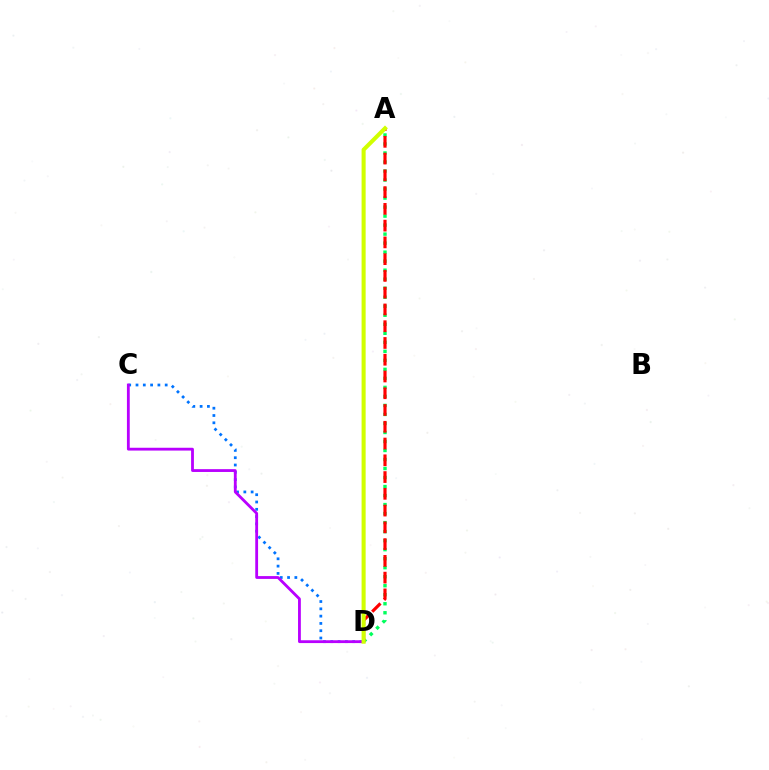{('A', 'D'): [{'color': '#00ff5c', 'line_style': 'dotted', 'thickness': 2.45}, {'color': '#ff0000', 'line_style': 'dashed', 'thickness': 2.28}, {'color': '#d1ff00', 'line_style': 'solid', 'thickness': 2.93}], ('C', 'D'): [{'color': '#0074ff', 'line_style': 'dotted', 'thickness': 1.98}, {'color': '#b900ff', 'line_style': 'solid', 'thickness': 2.03}]}